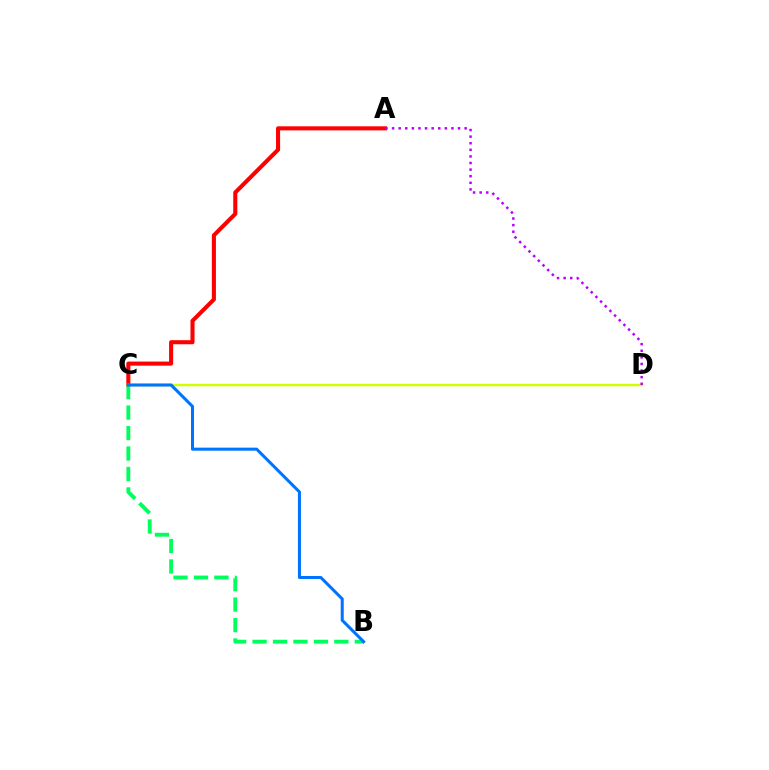{('A', 'C'): [{'color': '#ff0000', 'line_style': 'solid', 'thickness': 2.93}], ('C', 'D'): [{'color': '#d1ff00', 'line_style': 'solid', 'thickness': 1.78}], ('A', 'D'): [{'color': '#b900ff', 'line_style': 'dotted', 'thickness': 1.79}], ('B', 'C'): [{'color': '#00ff5c', 'line_style': 'dashed', 'thickness': 2.78}, {'color': '#0074ff', 'line_style': 'solid', 'thickness': 2.19}]}